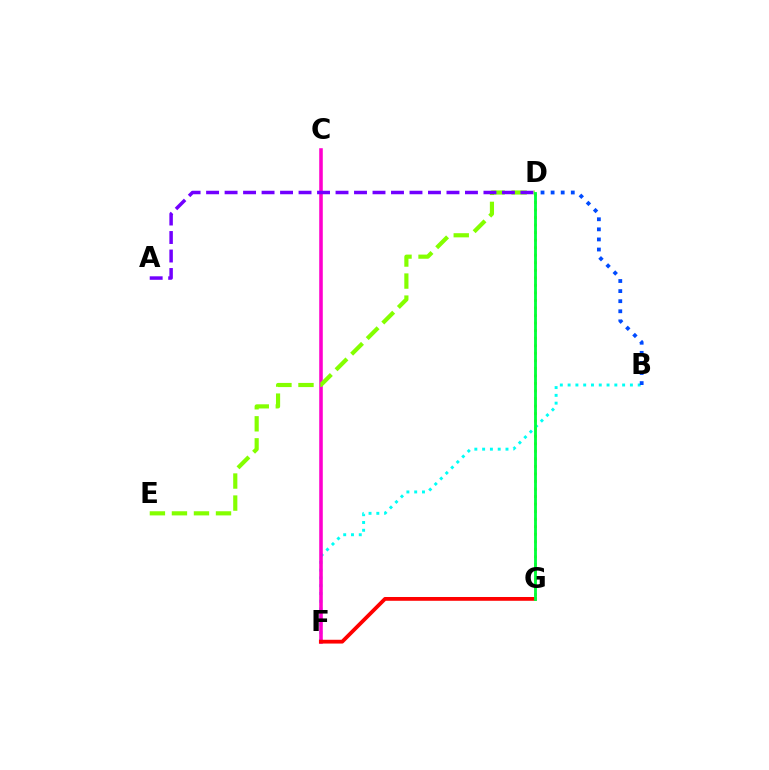{('B', 'F'): [{'color': '#00fff6', 'line_style': 'dotted', 'thickness': 2.12}], ('D', 'G'): [{'color': '#ffbd00', 'line_style': 'dotted', 'thickness': 2.05}, {'color': '#00ff39', 'line_style': 'solid', 'thickness': 2.04}], ('B', 'D'): [{'color': '#004bff', 'line_style': 'dotted', 'thickness': 2.74}], ('C', 'F'): [{'color': '#ff00cf', 'line_style': 'solid', 'thickness': 2.57}], ('D', 'E'): [{'color': '#84ff00', 'line_style': 'dashed', 'thickness': 2.99}], ('F', 'G'): [{'color': '#ff0000', 'line_style': 'solid', 'thickness': 2.72}], ('A', 'D'): [{'color': '#7200ff', 'line_style': 'dashed', 'thickness': 2.51}]}